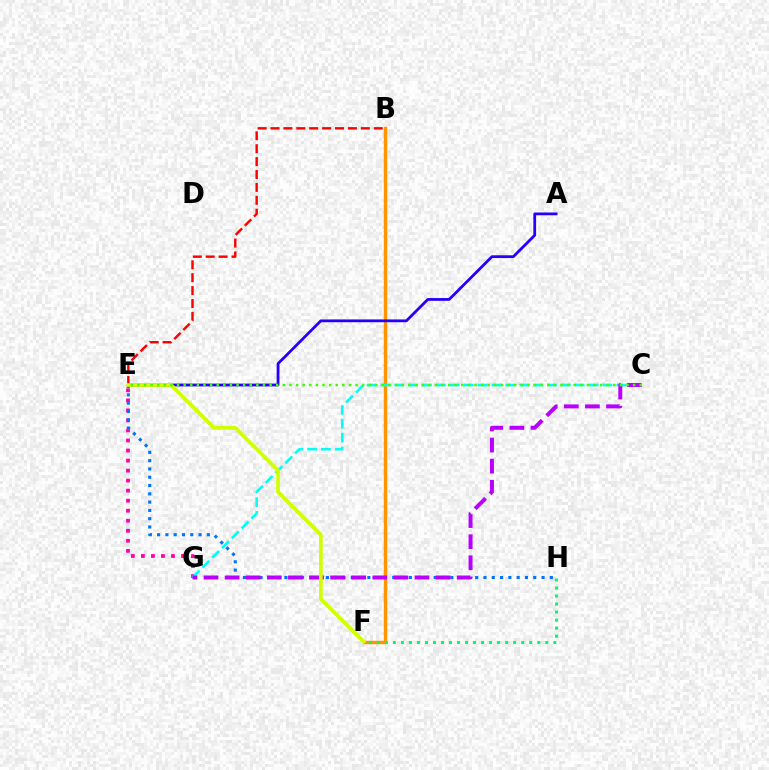{('E', 'G'): [{'color': '#ff00ac', 'line_style': 'dotted', 'thickness': 2.73}], ('B', 'F'): [{'color': '#ff9400', 'line_style': 'solid', 'thickness': 2.48}], ('A', 'E'): [{'color': '#2500ff', 'line_style': 'solid', 'thickness': 2.0}], ('C', 'G'): [{'color': '#00fff6', 'line_style': 'dashed', 'thickness': 1.89}, {'color': '#b900ff', 'line_style': 'dashed', 'thickness': 2.87}], ('E', 'H'): [{'color': '#0074ff', 'line_style': 'dotted', 'thickness': 2.25}], ('B', 'E'): [{'color': '#ff0000', 'line_style': 'dashed', 'thickness': 1.75}], ('E', 'F'): [{'color': '#d1ff00', 'line_style': 'solid', 'thickness': 2.68}], ('C', 'E'): [{'color': '#3dff00', 'line_style': 'dotted', 'thickness': 1.8}], ('F', 'H'): [{'color': '#00ff5c', 'line_style': 'dotted', 'thickness': 2.18}]}